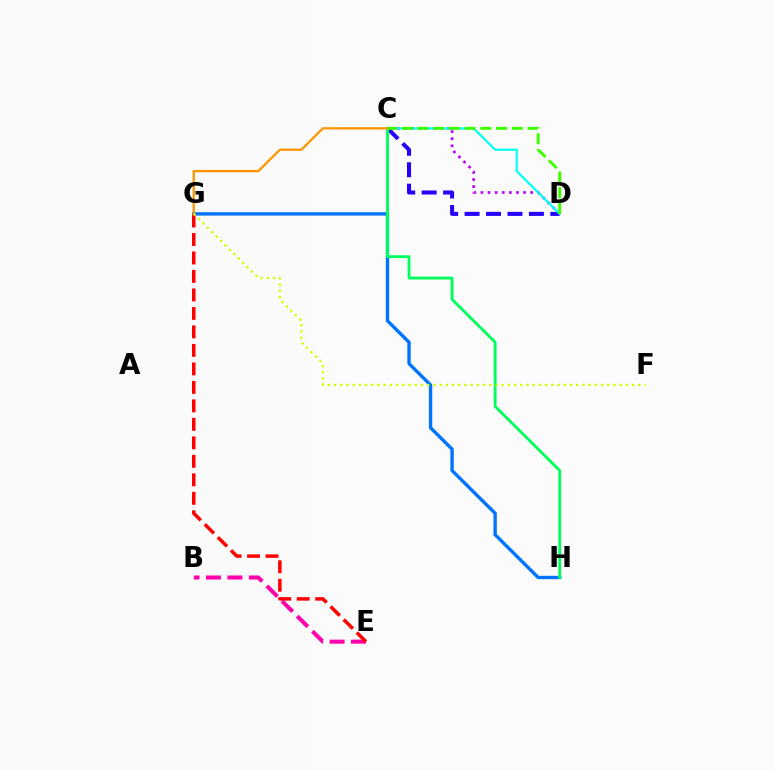{('B', 'E'): [{'color': '#ff00ac', 'line_style': 'dashed', 'thickness': 2.91}], ('C', 'D'): [{'color': '#2500ff', 'line_style': 'dashed', 'thickness': 2.91}, {'color': '#b900ff', 'line_style': 'dotted', 'thickness': 1.93}, {'color': '#00fff6', 'line_style': 'solid', 'thickness': 1.56}, {'color': '#3dff00', 'line_style': 'dashed', 'thickness': 2.13}], ('G', 'H'): [{'color': '#0074ff', 'line_style': 'solid', 'thickness': 2.43}], ('E', 'G'): [{'color': '#ff0000', 'line_style': 'dashed', 'thickness': 2.51}], ('C', 'H'): [{'color': '#00ff5c', 'line_style': 'solid', 'thickness': 2.06}], ('C', 'G'): [{'color': '#ff9400', 'line_style': 'solid', 'thickness': 1.64}], ('F', 'G'): [{'color': '#d1ff00', 'line_style': 'dotted', 'thickness': 1.69}]}